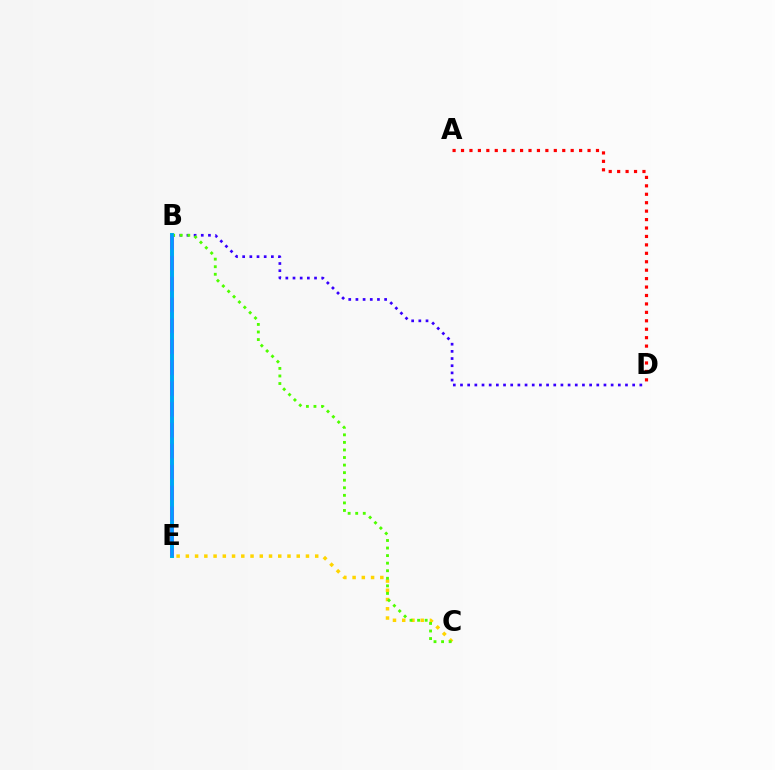{('B', 'D'): [{'color': '#3700ff', 'line_style': 'dotted', 'thickness': 1.95}], ('B', 'E'): [{'color': '#00ff86', 'line_style': 'solid', 'thickness': 2.9}, {'color': '#ff00ed', 'line_style': 'dashed', 'thickness': 2.84}, {'color': '#009eff', 'line_style': 'solid', 'thickness': 2.62}], ('C', 'E'): [{'color': '#ffd500', 'line_style': 'dotted', 'thickness': 2.51}], ('B', 'C'): [{'color': '#4fff00', 'line_style': 'dotted', 'thickness': 2.05}], ('A', 'D'): [{'color': '#ff0000', 'line_style': 'dotted', 'thickness': 2.29}]}